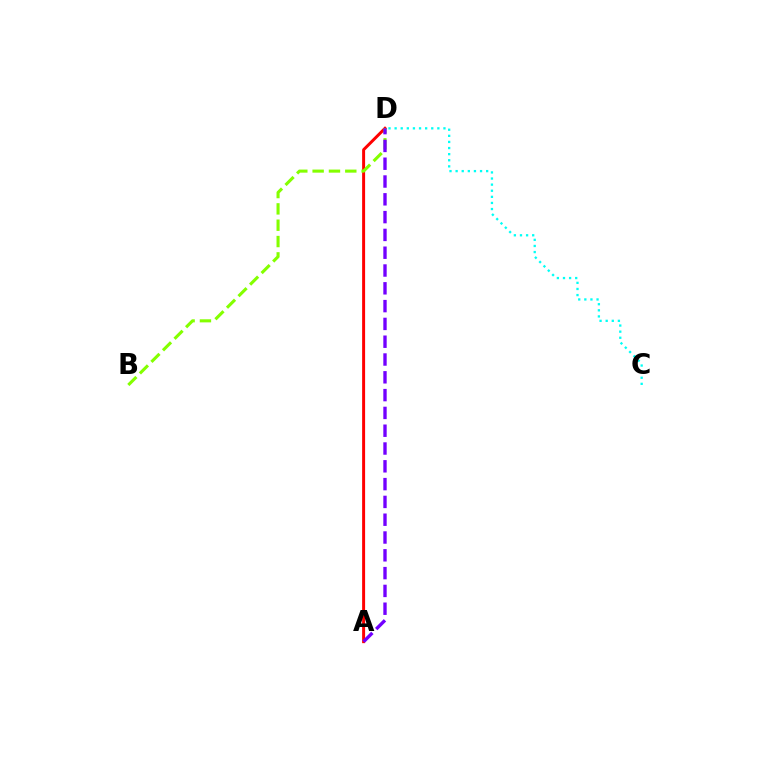{('A', 'D'): [{'color': '#ff0000', 'line_style': 'solid', 'thickness': 2.14}, {'color': '#7200ff', 'line_style': 'dashed', 'thickness': 2.42}], ('B', 'D'): [{'color': '#84ff00', 'line_style': 'dashed', 'thickness': 2.22}], ('C', 'D'): [{'color': '#00fff6', 'line_style': 'dotted', 'thickness': 1.66}]}